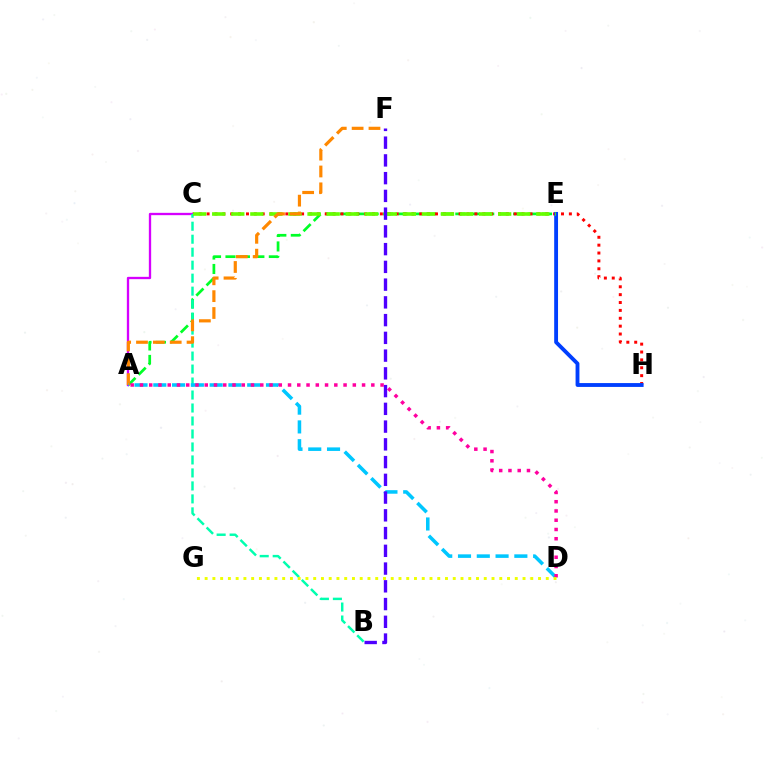{('A', 'E'): [{'color': '#00ff27', 'line_style': 'dashed', 'thickness': 1.96}], ('C', 'H'): [{'color': '#ff0000', 'line_style': 'dotted', 'thickness': 2.14}], ('E', 'H'): [{'color': '#003fff', 'line_style': 'solid', 'thickness': 2.77}], ('A', 'C'): [{'color': '#d600ff', 'line_style': 'solid', 'thickness': 1.67}], ('B', 'C'): [{'color': '#00ffaf', 'line_style': 'dashed', 'thickness': 1.76}], ('C', 'E'): [{'color': '#66ff00', 'line_style': 'dashed', 'thickness': 2.59}], ('A', 'F'): [{'color': '#ff8800', 'line_style': 'dashed', 'thickness': 2.29}], ('A', 'D'): [{'color': '#00c7ff', 'line_style': 'dashed', 'thickness': 2.55}, {'color': '#ff00a0', 'line_style': 'dotted', 'thickness': 2.51}], ('B', 'F'): [{'color': '#4f00ff', 'line_style': 'dashed', 'thickness': 2.41}], ('D', 'G'): [{'color': '#eeff00', 'line_style': 'dotted', 'thickness': 2.11}]}